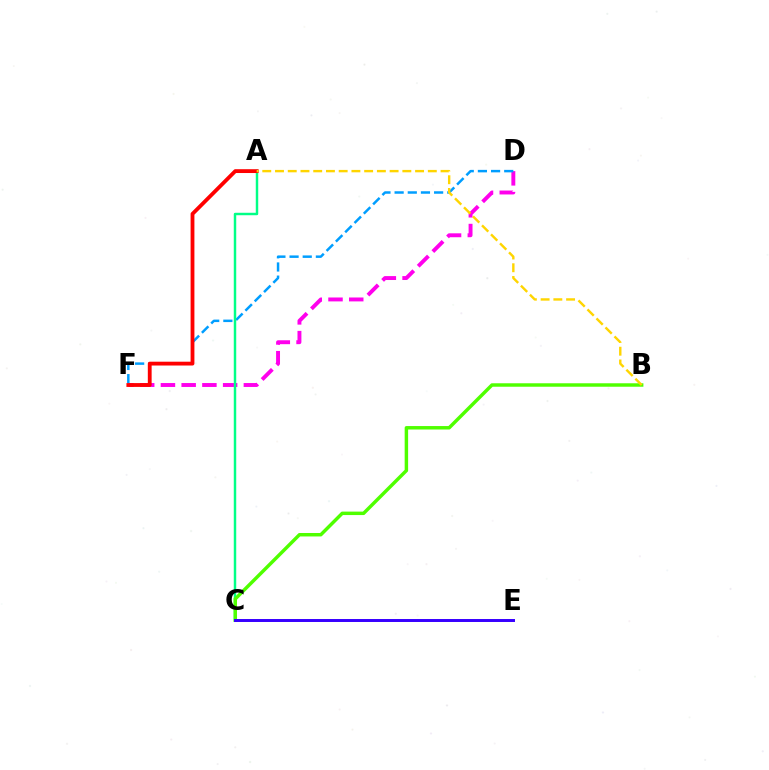{('D', 'F'): [{'color': '#ff00ed', 'line_style': 'dashed', 'thickness': 2.82}, {'color': '#009eff', 'line_style': 'dashed', 'thickness': 1.79}], ('A', 'C'): [{'color': '#00ff86', 'line_style': 'solid', 'thickness': 1.77}], ('A', 'F'): [{'color': '#ff0000', 'line_style': 'solid', 'thickness': 2.75}], ('B', 'C'): [{'color': '#4fff00', 'line_style': 'solid', 'thickness': 2.49}], ('A', 'B'): [{'color': '#ffd500', 'line_style': 'dashed', 'thickness': 1.73}], ('C', 'E'): [{'color': '#3700ff', 'line_style': 'solid', 'thickness': 2.14}]}